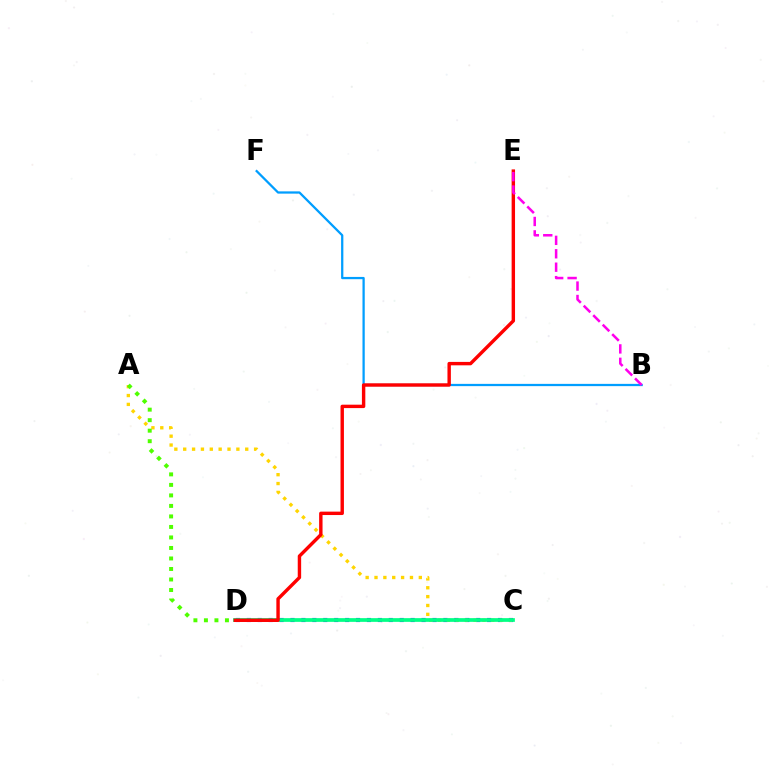{('B', 'F'): [{'color': '#009eff', 'line_style': 'solid', 'thickness': 1.63}], ('C', 'D'): [{'color': '#3700ff', 'line_style': 'dotted', 'thickness': 2.97}, {'color': '#00ff86', 'line_style': 'solid', 'thickness': 2.68}], ('A', 'C'): [{'color': '#ffd500', 'line_style': 'dotted', 'thickness': 2.41}], ('A', 'D'): [{'color': '#4fff00', 'line_style': 'dotted', 'thickness': 2.86}], ('D', 'E'): [{'color': '#ff0000', 'line_style': 'solid', 'thickness': 2.45}], ('B', 'E'): [{'color': '#ff00ed', 'line_style': 'dashed', 'thickness': 1.82}]}